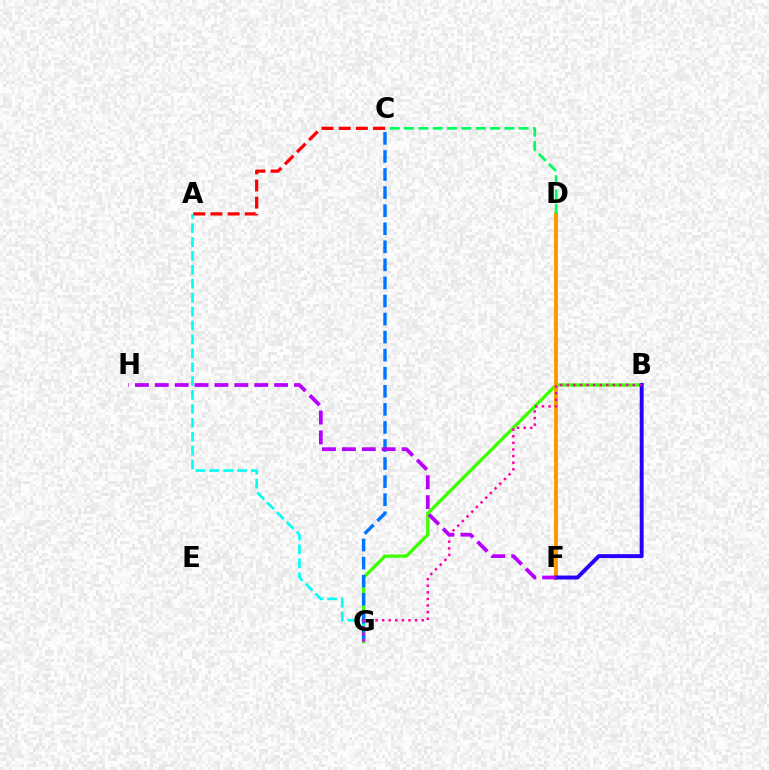{('B', 'G'): [{'color': '#3dff00', 'line_style': 'solid', 'thickness': 2.38}, {'color': '#ff00ac', 'line_style': 'dotted', 'thickness': 1.79}], ('D', 'F'): [{'color': '#d1ff00', 'line_style': 'solid', 'thickness': 2.8}, {'color': '#ff9400', 'line_style': 'solid', 'thickness': 2.69}], ('A', 'G'): [{'color': '#00fff6', 'line_style': 'dashed', 'thickness': 1.89}], ('C', 'G'): [{'color': '#0074ff', 'line_style': 'dashed', 'thickness': 2.45}], ('A', 'C'): [{'color': '#ff0000', 'line_style': 'dashed', 'thickness': 2.33}], ('C', 'D'): [{'color': '#00ff5c', 'line_style': 'dashed', 'thickness': 1.95}], ('B', 'F'): [{'color': '#2500ff', 'line_style': 'solid', 'thickness': 2.82}], ('F', 'H'): [{'color': '#b900ff', 'line_style': 'dashed', 'thickness': 2.7}]}